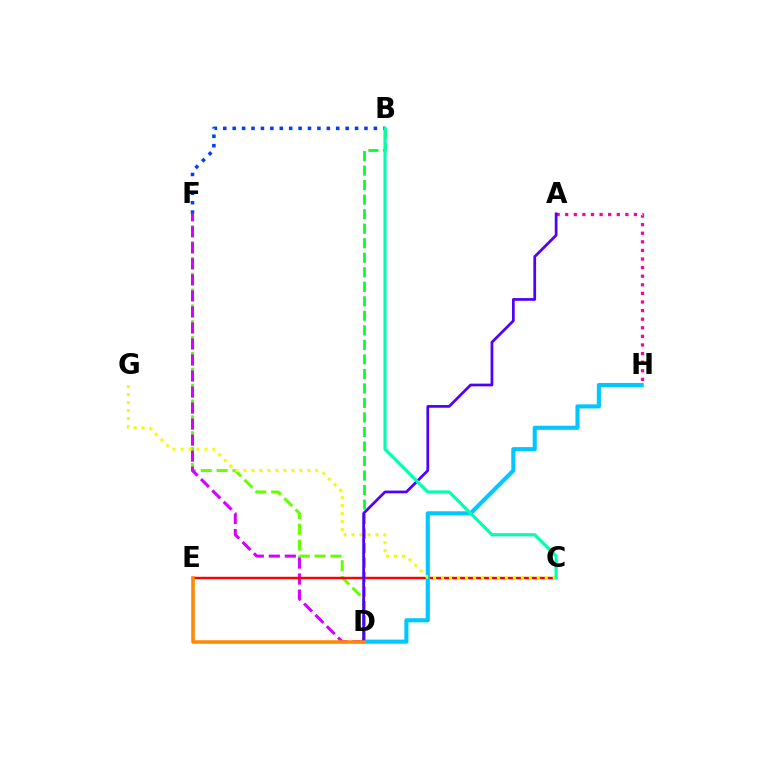{('B', 'F'): [{'color': '#003fff', 'line_style': 'dotted', 'thickness': 2.56}], ('B', 'D'): [{'color': '#00ff27', 'line_style': 'dashed', 'thickness': 1.97}], ('A', 'H'): [{'color': '#ff00a0', 'line_style': 'dotted', 'thickness': 2.33}], ('D', 'F'): [{'color': '#66ff00', 'line_style': 'dashed', 'thickness': 2.15}, {'color': '#d600ff', 'line_style': 'dashed', 'thickness': 2.18}], ('C', 'E'): [{'color': '#ff0000', 'line_style': 'solid', 'thickness': 1.75}], ('D', 'H'): [{'color': '#00c7ff', 'line_style': 'solid', 'thickness': 2.96}], ('C', 'G'): [{'color': '#eeff00', 'line_style': 'dotted', 'thickness': 2.17}], ('A', 'D'): [{'color': '#4f00ff', 'line_style': 'solid', 'thickness': 1.97}], ('D', 'E'): [{'color': '#ff8800', 'line_style': 'solid', 'thickness': 2.53}], ('B', 'C'): [{'color': '#00ffaf', 'line_style': 'solid', 'thickness': 2.26}]}